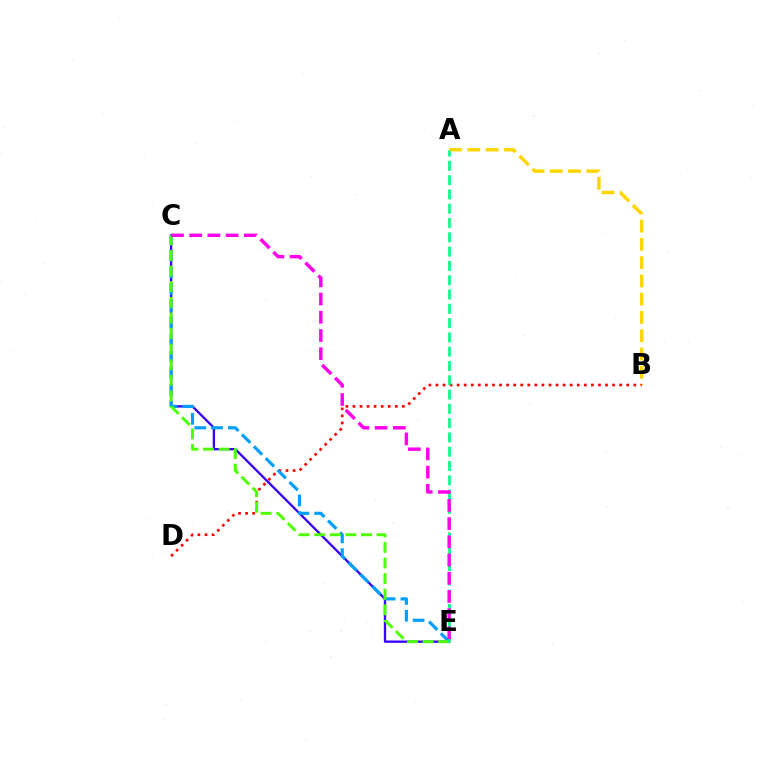{('A', 'B'): [{'color': '#ffd500', 'line_style': 'dashed', 'thickness': 2.48}], ('C', 'E'): [{'color': '#3700ff', 'line_style': 'solid', 'thickness': 1.67}, {'color': '#009eff', 'line_style': 'dashed', 'thickness': 2.28}, {'color': '#4fff00', 'line_style': 'dashed', 'thickness': 2.12}, {'color': '#ff00ed', 'line_style': 'dashed', 'thickness': 2.47}], ('B', 'D'): [{'color': '#ff0000', 'line_style': 'dotted', 'thickness': 1.92}], ('A', 'E'): [{'color': '#00ff86', 'line_style': 'dashed', 'thickness': 1.94}]}